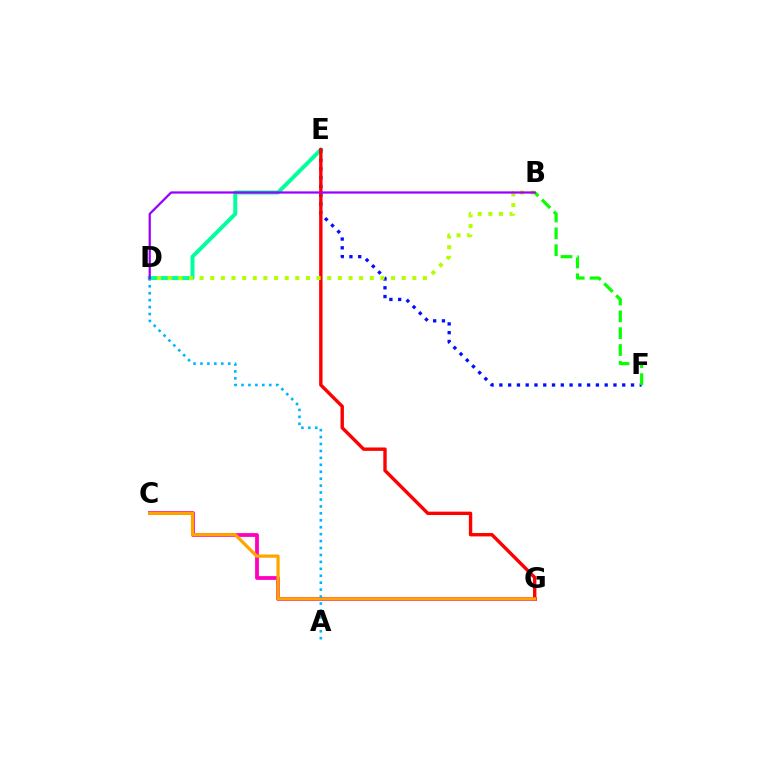{('C', 'G'): [{'color': '#ff00bd', 'line_style': 'solid', 'thickness': 2.73}, {'color': '#ffa500', 'line_style': 'solid', 'thickness': 2.33}], ('D', 'E'): [{'color': '#00ff9d', 'line_style': 'solid', 'thickness': 2.86}], ('E', 'F'): [{'color': '#0010ff', 'line_style': 'dotted', 'thickness': 2.38}], ('B', 'F'): [{'color': '#08ff00', 'line_style': 'dashed', 'thickness': 2.29}], ('E', 'G'): [{'color': '#ff0000', 'line_style': 'solid', 'thickness': 2.44}], ('B', 'D'): [{'color': '#b3ff00', 'line_style': 'dotted', 'thickness': 2.89}, {'color': '#9b00ff', 'line_style': 'solid', 'thickness': 1.62}], ('A', 'D'): [{'color': '#00b5ff', 'line_style': 'dotted', 'thickness': 1.88}]}